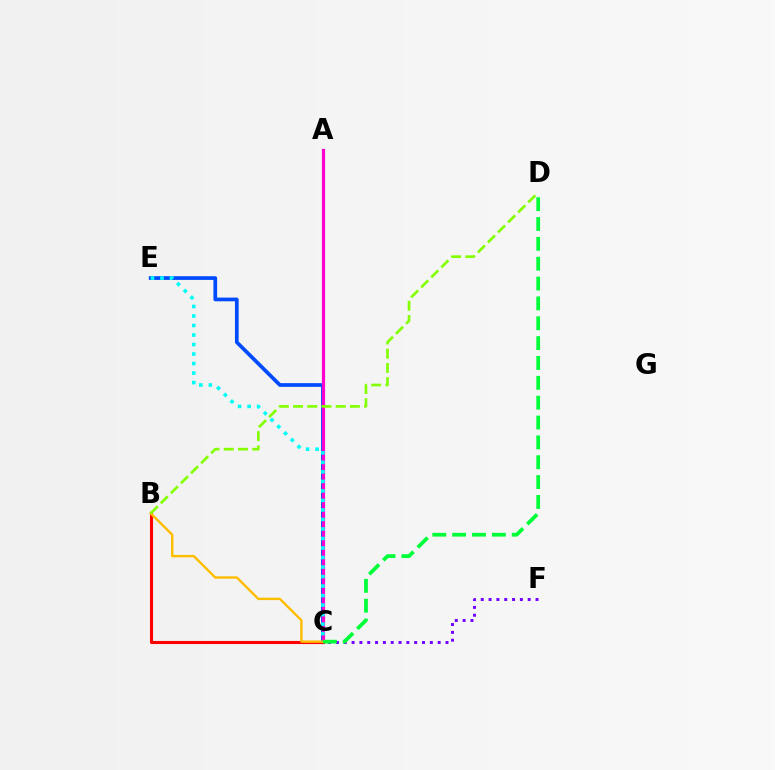{('C', 'F'): [{'color': '#7200ff', 'line_style': 'dotted', 'thickness': 2.13}], ('C', 'E'): [{'color': '#004bff', 'line_style': 'solid', 'thickness': 2.67}, {'color': '#00fff6', 'line_style': 'dotted', 'thickness': 2.59}], ('A', 'C'): [{'color': '#ff00cf', 'line_style': 'solid', 'thickness': 2.29}], ('B', 'C'): [{'color': '#ff0000', 'line_style': 'solid', 'thickness': 2.22}, {'color': '#ffbd00', 'line_style': 'solid', 'thickness': 1.72}], ('B', 'D'): [{'color': '#84ff00', 'line_style': 'dashed', 'thickness': 1.93}], ('C', 'D'): [{'color': '#00ff39', 'line_style': 'dashed', 'thickness': 2.7}]}